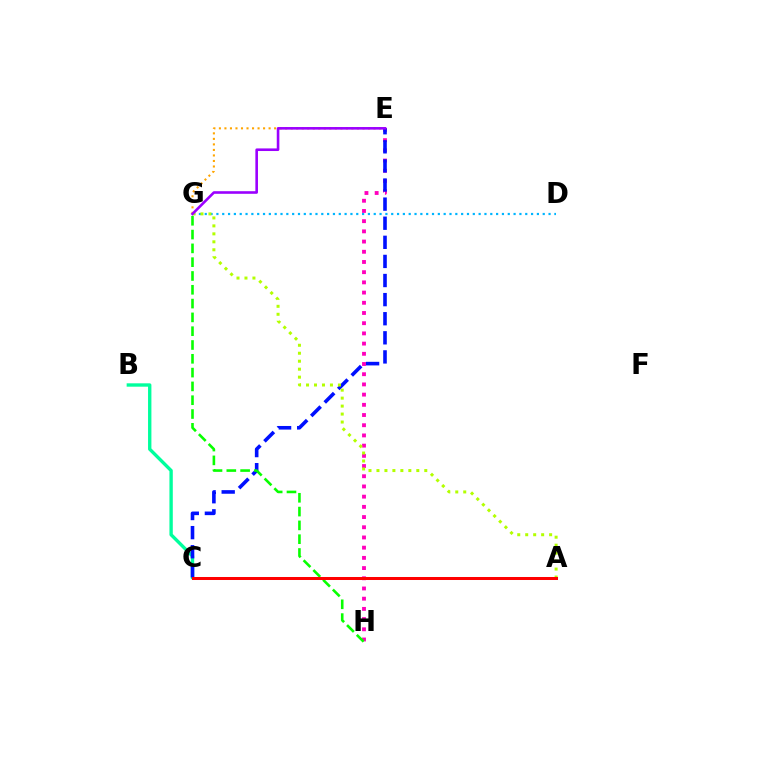{('B', 'C'): [{'color': '#00ff9d', 'line_style': 'solid', 'thickness': 2.42}], ('D', 'G'): [{'color': '#00b5ff', 'line_style': 'dotted', 'thickness': 1.58}], ('E', 'G'): [{'color': '#ffa500', 'line_style': 'dotted', 'thickness': 1.5}, {'color': '#9b00ff', 'line_style': 'solid', 'thickness': 1.88}], ('E', 'H'): [{'color': '#ff00bd', 'line_style': 'dotted', 'thickness': 2.77}], ('C', 'E'): [{'color': '#0010ff', 'line_style': 'dashed', 'thickness': 2.59}], ('A', 'G'): [{'color': '#b3ff00', 'line_style': 'dotted', 'thickness': 2.17}], ('G', 'H'): [{'color': '#08ff00', 'line_style': 'dashed', 'thickness': 1.88}], ('A', 'C'): [{'color': '#ff0000', 'line_style': 'solid', 'thickness': 2.16}]}